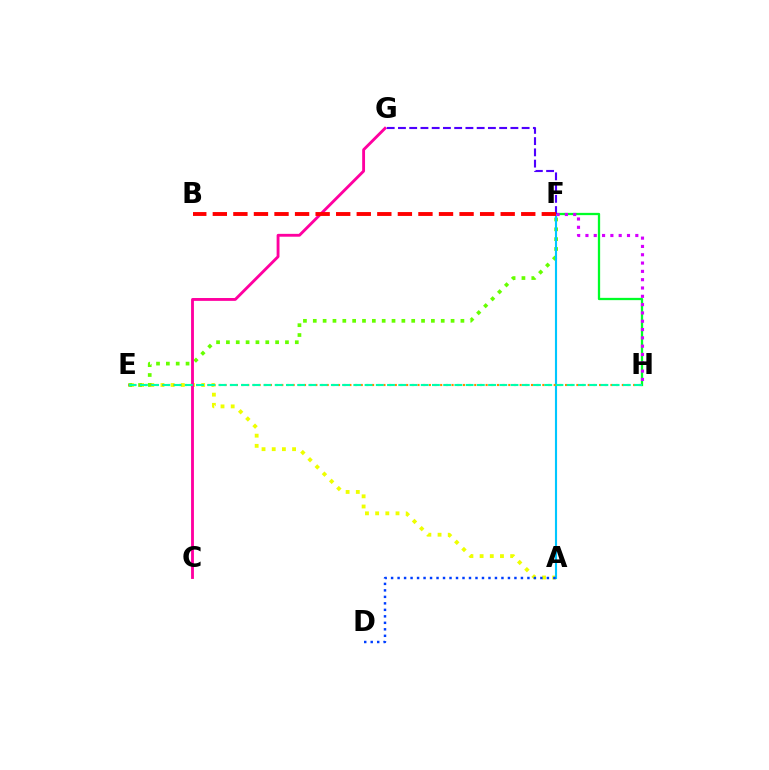{('A', 'E'): [{'color': '#eeff00', 'line_style': 'dotted', 'thickness': 2.77}], ('F', 'H'): [{'color': '#00ff27', 'line_style': 'solid', 'thickness': 1.64}, {'color': '#d600ff', 'line_style': 'dotted', 'thickness': 2.26}], ('E', 'F'): [{'color': '#66ff00', 'line_style': 'dotted', 'thickness': 2.67}], ('A', 'F'): [{'color': '#00c7ff', 'line_style': 'solid', 'thickness': 1.53}], ('E', 'H'): [{'color': '#ff8800', 'line_style': 'dotted', 'thickness': 1.54}, {'color': '#00ffaf', 'line_style': 'dashed', 'thickness': 1.53}], ('C', 'G'): [{'color': '#ff00a0', 'line_style': 'solid', 'thickness': 2.06}], ('F', 'G'): [{'color': '#4f00ff', 'line_style': 'dashed', 'thickness': 1.53}], ('B', 'F'): [{'color': '#ff0000', 'line_style': 'dashed', 'thickness': 2.79}], ('A', 'D'): [{'color': '#003fff', 'line_style': 'dotted', 'thickness': 1.76}]}